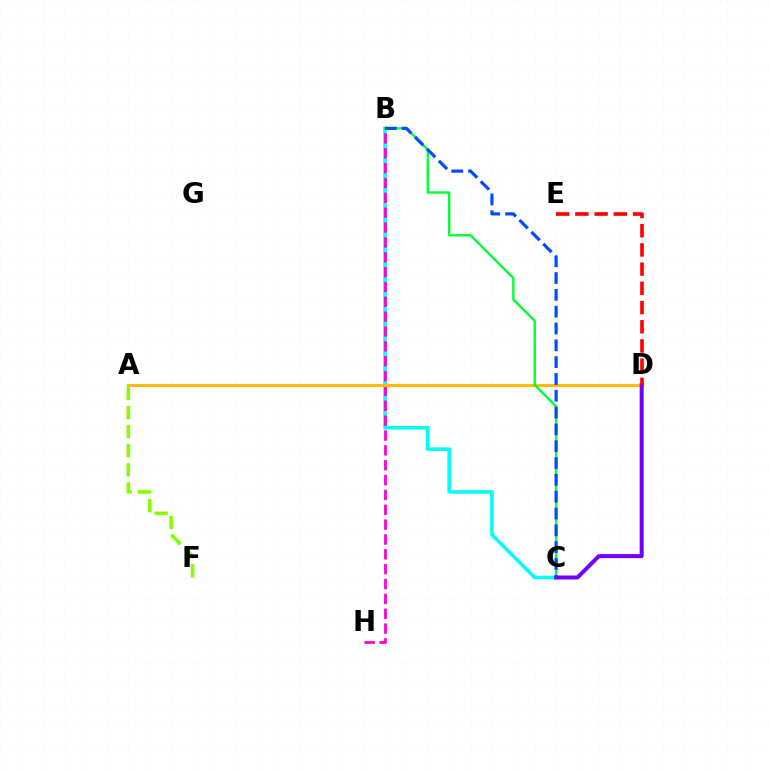{('B', 'C'): [{'color': '#00fff6', 'line_style': 'solid', 'thickness': 2.56}, {'color': '#00ff39', 'line_style': 'solid', 'thickness': 1.73}, {'color': '#004bff', 'line_style': 'dashed', 'thickness': 2.28}], ('B', 'H'): [{'color': '#ff00cf', 'line_style': 'dashed', 'thickness': 2.02}], ('A', 'D'): [{'color': '#ffbd00', 'line_style': 'solid', 'thickness': 2.25}], ('C', 'D'): [{'color': '#7200ff', 'line_style': 'solid', 'thickness': 2.89}], ('D', 'E'): [{'color': '#ff0000', 'line_style': 'dashed', 'thickness': 2.61}], ('A', 'F'): [{'color': '#84ff00', 'line_style': 'dashed', 'thickness': 2.59}]}